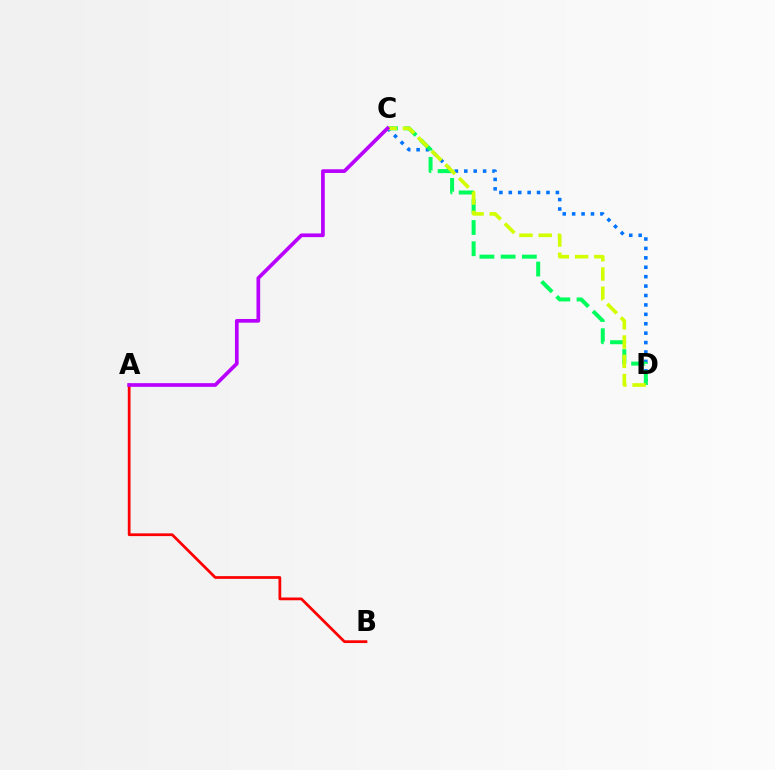{('C', 'D'): [{'color': '#0074ff', 'line_style': 'dotted', 'thickness': 2.56}, {'color': '#00ff5c', 'line_style': 'dashed', 'thickness': 2.88}, {'color': '#d1ff00', 'line_style': 'dashed', 'thickness': 2.62}], ('A', 'B'): [{'color': '#ff0000', 'line_style': 'solid', 'thickness': 1.98}], ('A', 'C'): [{'color': '#b900ff', 'line_style': 'solid', 'thickness': 2.66}]}